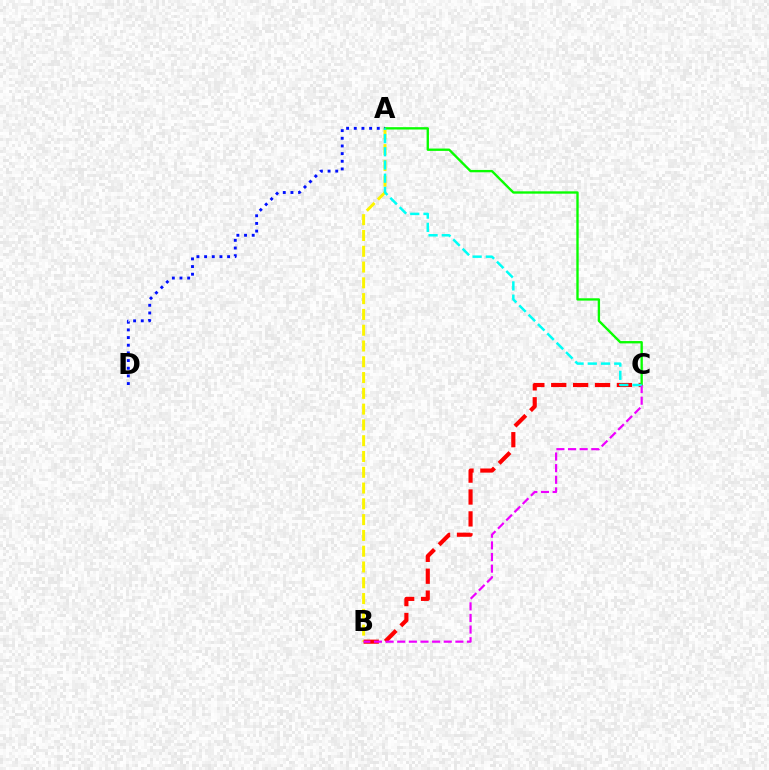{('A', 'B'): [{'color': '#fcf500', 'line_style': 'dashed', 'thickness': 2.14}], ('B', 'C'): [{'color': '#ff0000', 'line_style': 'dashed', 'thickness': 2.97}, {'color': '#ee00ff', 'line_style': 'dashed', 'thickness': 1.58}], ('A', 'C'): [{'color': '#08ff00', 'line_style': 'solid', 'thickness': 1.69}, {'color': '#00fff6', 'line_style': 'dashed', 'thickness': 1.8}], ('A', 'D'): [{'color': '#0010ff', 'line_style': 'dotted', 'thickness': 2.08}]}